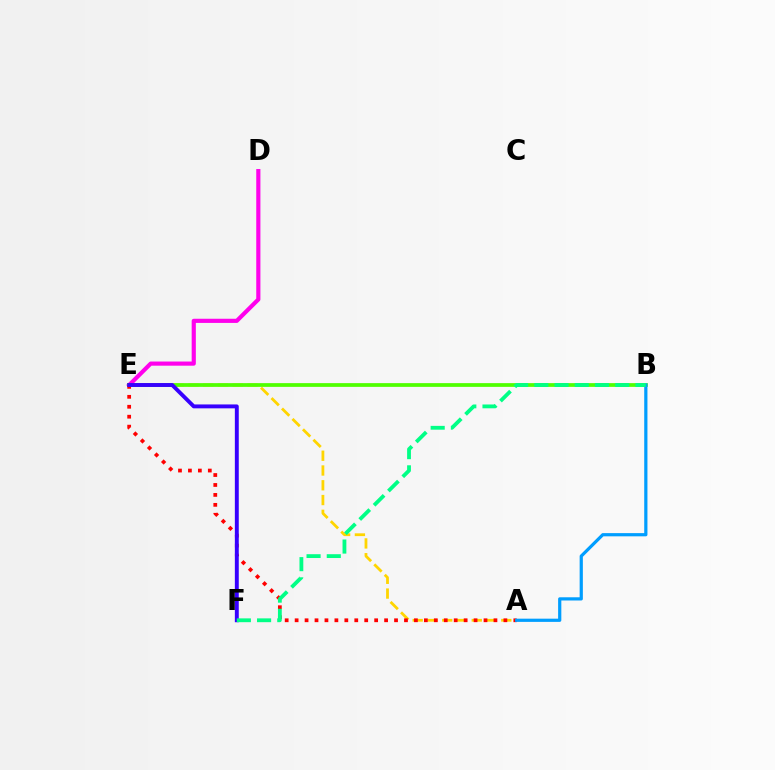{('A', 'E'): [{'color': '#ffd500', 'line_style': 'dashed', 'thickness': 2.01}, {'color': '#ff0000', 'line_style': 'dotted', 'thickness': 2.7}], ('D', 'E'): [{'color': '#ff00ed', 'line_style': 'solid', 'thickness': 2.99}], ('B', 'E'): [{'color': '#4fff00', 'line_style': 'solid', 'thickness': 2.69}], ('E', 'F'): [{'color': '#3700ff', 'line_style': 'solid', 'thickness': 2.81}], ('A', 'B'): [{'color': '#009eff', 'line_style': 'solid', 'thickness': 2.31}], ('B', 'F'): [{'color': '#00ff86', 'line_style': 'dashed', 'thickness': 2.75}]}